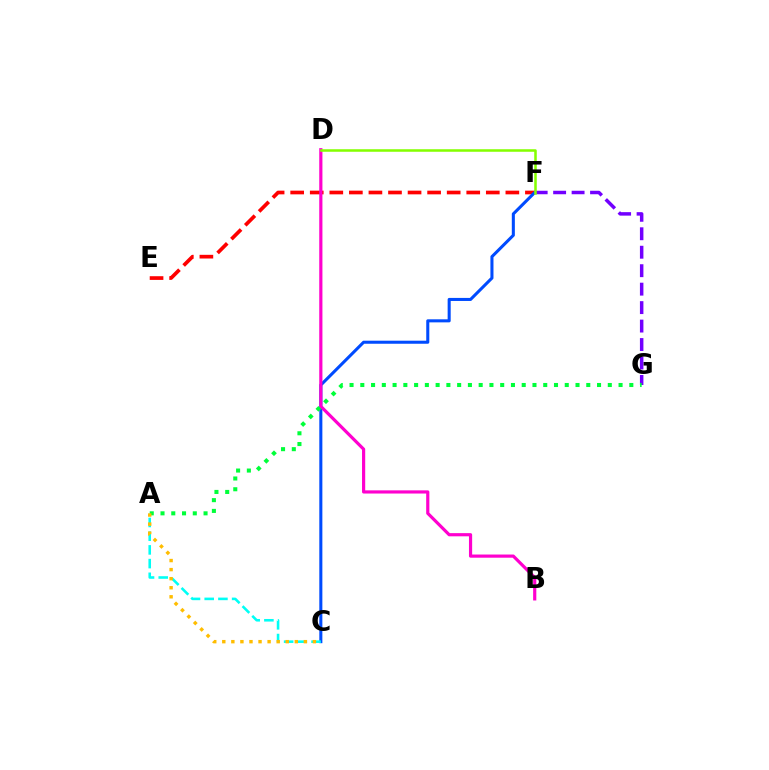{('E', 'F'): [{'color': '#ff0000', 'line_style': 'dashed', 'thickness': 2.66}], ('C', 'F'): [{'color': '#004bff', 'line_style': 'solid', 'thickness': 2.2}], ('F', 'G'): [{'color': '#7200ff', 'line_style': 'dashed', 'thickness': 2.51}], ('A', 'C'): [{'color': '#00fff6', 'line_style': 'dashed', 'thickness': 1.86}, {'color': '#ffbd00', 'line_style': 'dotted', 'thickness': 2.46}], ('B', 'D'): [{'color': '#ff00cf', 'line_style': 'solid', 'thickness': 2.29}], ('D', 'F'): [{'color': '#84ff00', 'line_style': 'solid', 'thickness': 1.82}], ('A', 'G'): [{'color': '#00ff39', 'line_style': 'dotted', 'thickness': 2.92}]}